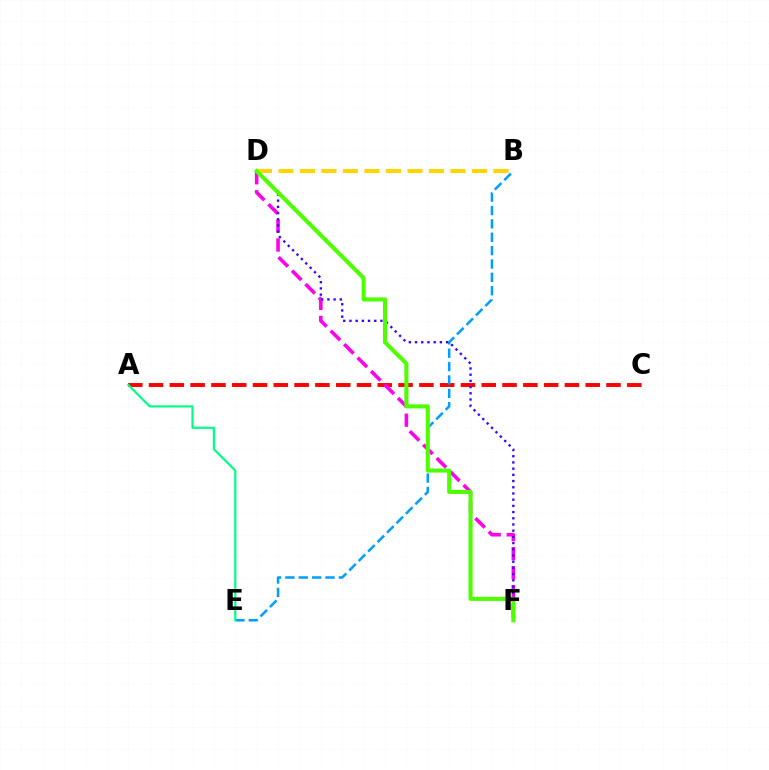{('A', 'C'): [{'color': '#ff0000', 'line_style': 'dashed', 'thickness': 2.82}], ('B', 'E'): [{'color': '#009eff', 'line_style': 'dashed', 'thickness': 1.82}], ('B', 'D'): [{'color': '#ffd500', 'line_style': 'dashed', 'thickness': 2.92}], ('D', 'F'): [{'color': '#ff00ed', 'line_style': 'dashed', 'thickness': 2.59}, {'color': '#3700ff', 'line_style': 'dotted', 'thickness': 1.69}, {'color': '#4fff00', 'line_style': 'solid', 'thickness': 2.93}], ('A', 'E'): [{'color': '#00ff86', 'line_style': 'solid', 'thickness': 1.57}]}